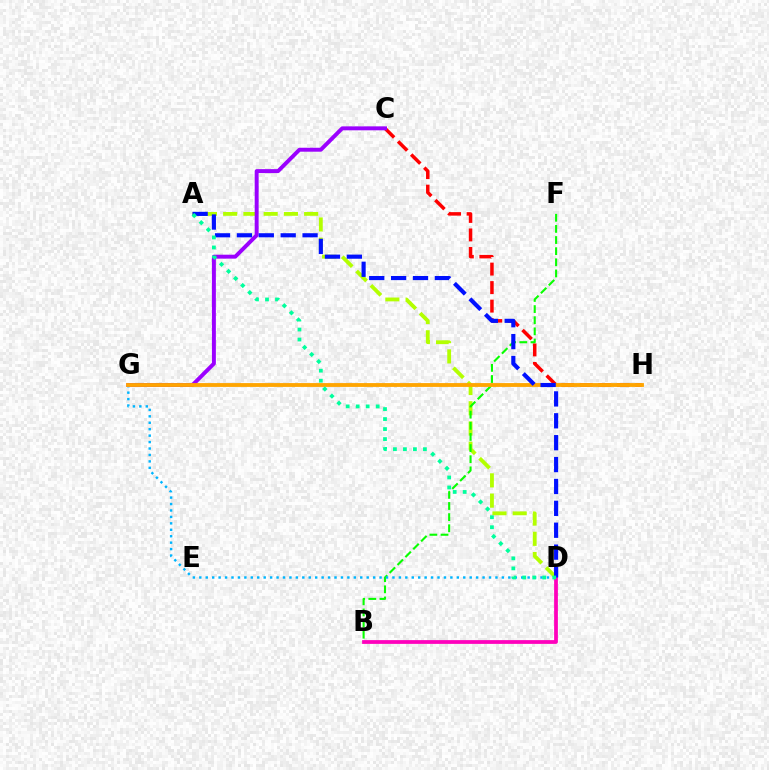{('A', 'D'): [{'color': '#b3ff00', 'line_style': 'dashed', 'thickness': 2.75}, {'color': '#0010ff', 'line_style': 'dashed', 'thickness': 2.97}, {'color': '#00ff9d', 'line_style': 'dotted', 'thickness': 2.72}], ('C', 'H'): [{'color': '#ff0000', 'line_style': 'dashed', 'thickness': 2.52}], ('B', 'F'): [{'color': '#08ff00', 'line_style': 'dashed', 'thickness': 1.51}], ('D', 'G'): [{'color': '#00b5ff', 'line_style': 'dotted', 'thickness': 1.75}], ('C', 'G'): [{'color': '#9b00ff', 'line_style': 'solid', 'thickness': 2.84}], ('B', 'D'): [{'color': '#ff00bd', 'line_style': 'solid', 'thickness': 2.71}], ('G', 'H'): [{'color': '#ffa500', 'line_style': 'solid', 'thickness': 2.76}]}